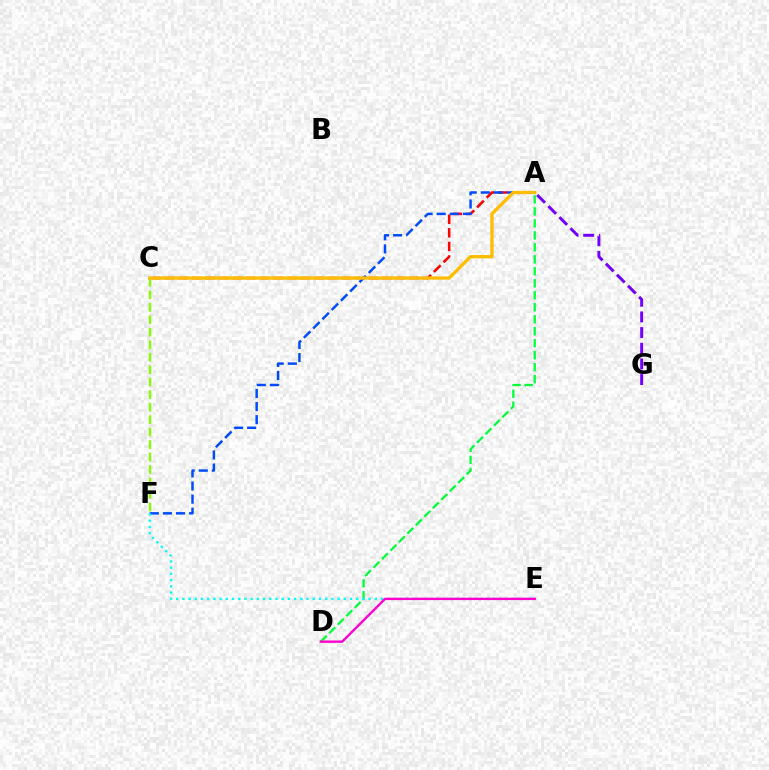{('A', 'C'): [{'color': '#ff0000', 'line_style': 'dashed', 'thickness': 1.84}, {'color': '#ffbd00', 'line_style': 'solid', 'thickness': 2.39}], ('A', 'F'): [{'color': '#004bff', 'line_style': 'dashed', 'thickness': 1.78}], ('A', 'D'): [{'color': '#00ff39', 'line_style': 'dashed', 'thickness': 1.63}], ('E', 'F'): [{'color': '#00fff6', 'line_style': 'dotted', 'thickness': 1.69}], ('D', 'E'): [{'color': '#ff00cf', 'line_style': 'solid', 'thickness': 1.71}], ('C', 'F'): [{'color': '#84ff00', 'line_style': 'dashed', 'thickness': 1.7}], ('A', 'G'): [{'color': '#7200ff', 'line_style': 'dashed', 'thickness': 2.13}]}